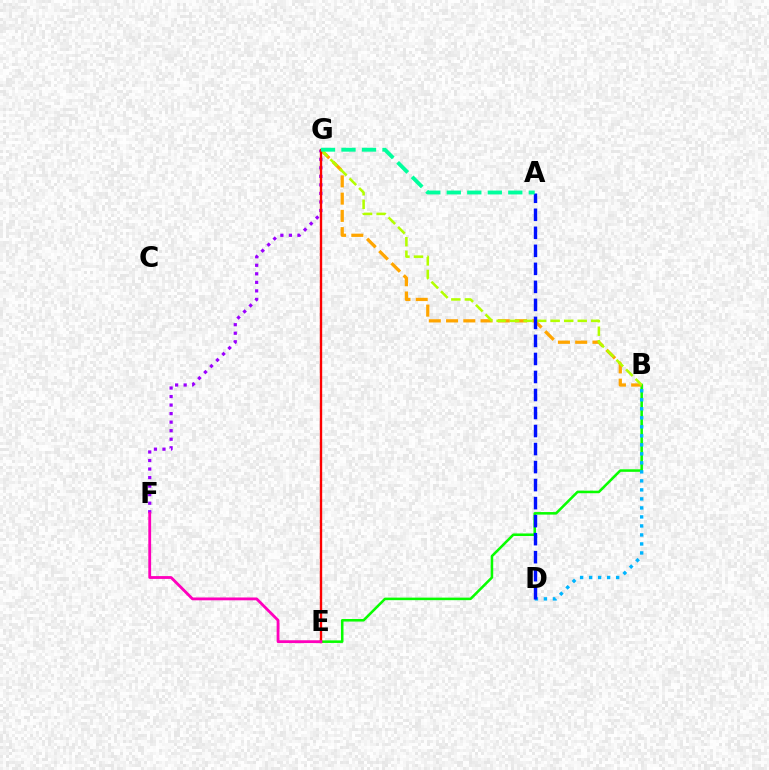{('B', 'E'): [{'color': '#08ff00', 'line_style': 'solid', 'thickness': 1.83}], ('B', 'D'): [{'color': '#00b5ff', 'line_style': 'dotted', 'thickness': 2.45}], ('B', 'G'): [{'color': '#ffa500', 'line_style': 'dashed', 'thickness': 2.34}, {'color': '#b3ff00', 'line_style': 'dashed', 'thickness': 1.84}], ('F', 'G'): [{'color': '#9b00ff', 'line_style': 'dotted', 'thickness': 2.32}], ('E', 'G'): [{'color': '#ff0000', 'line_style': 'solid', 'thickness': 1.7}], ('A', 'D'): [{'color': '#0010ff', 'line_style': 'dashed', 'thickness': 2.45}], ('A', 'G'): [{'color': '#00ff9d', 'line_style': 'dashed', 'thickness': 2.79}], ('E', 'F'): [{'color': '#ff00bd', 'line_style': 'solid', 'thickness': 2.03}]}